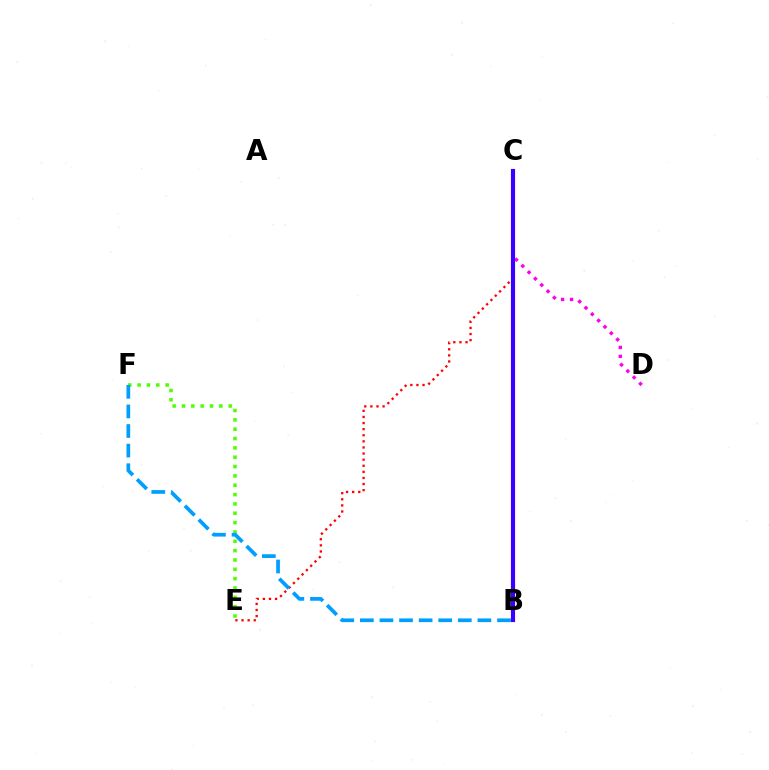{('C', 'E'): [{'color': '#ff0000', 'line_style': 'dotted', 'thickness': 1.66}], ('E', 'F'): [{'color': '#4fff00', 'line_style': 'dotted', 'thickness': 2.54}], ('B', 'F'): [{'color': '#009eff', 'line_style': 'dashed', 'thickness': 2.66}], ('C', 'D'): [{'color': '#ff00ed', 'line_style': 'dotted', 'thickness': 2.43}], ('B', 'C'): [{'color': '#00ff86', 'line_style': 'solid', 'thickness': 1.8}, {'color': '#ffd500', 'line_style': 'solid', 'thickness': 2.66}, {'color': '#3700ff', 'line_style': 'solid', 'thickness': 2.99}]}